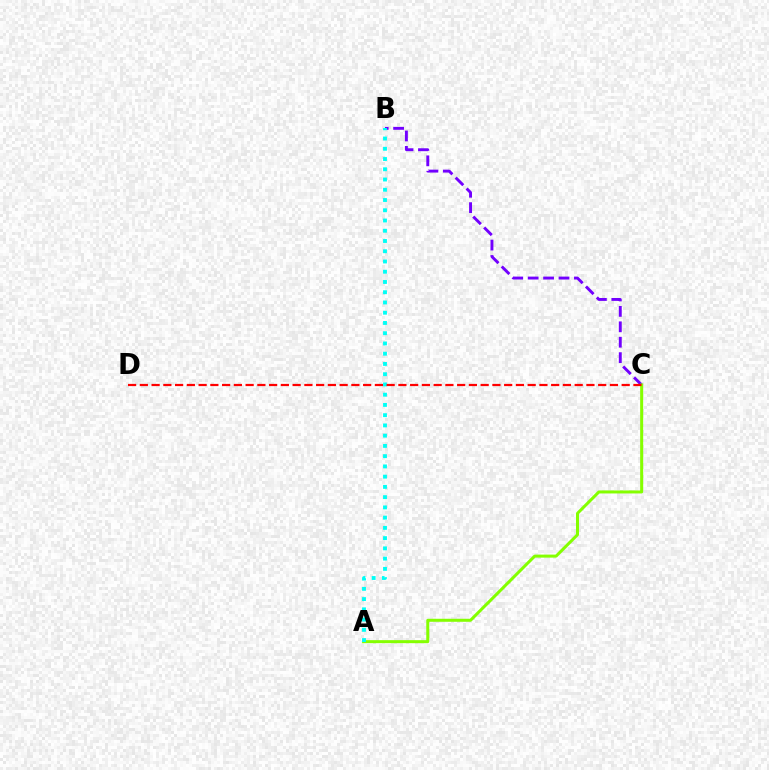{('B', 'C'): [{'color': '#7200ff', 'line_style': 'dashed', 'thickness': 2.09}], ('A', 'C'): [{'color': '#84ff00', 'line_style': 'solid', 'thickness': 2.17}], ('A', 'B'): [{'color': '#00fff6', 'line_style': 'dotted', 'thickness': 2.78}], ('C', 'D'): [{'color': '#ff0000', 'line_style': 'dashed', 'thickness': 1.6}]}